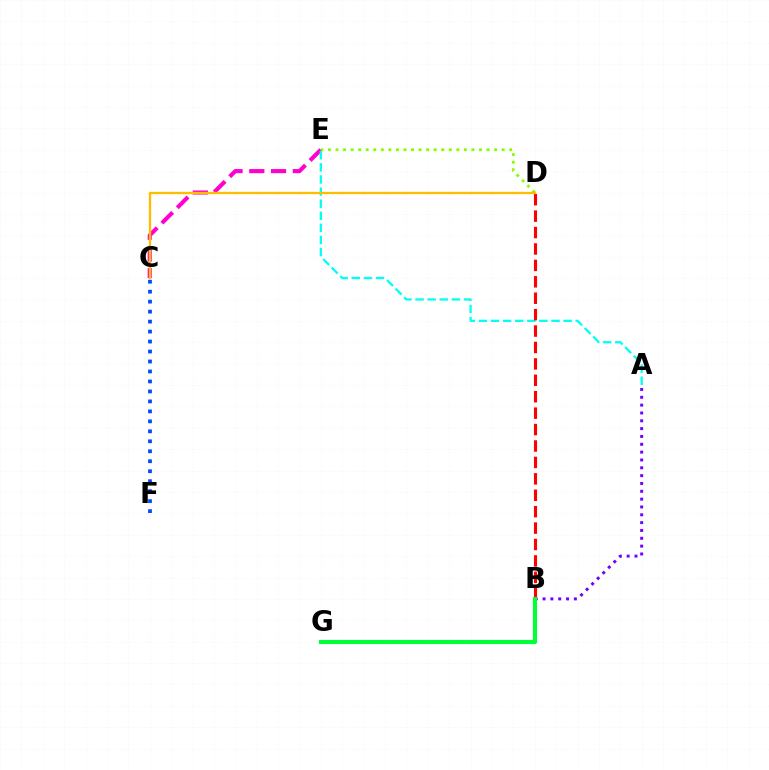{('C', 'E'): [{'color': '#ff00cf', 'line_style': 'dashed', 'thickness': 2.96}], ('A', 'B'): [{'color': '#7200ff', 'line_style': 'dotted', 'thickness': 2.13}], ('D', 'E'): [{'color': '#84ff00', 'line_style': 'dotted', 'thickness': 2.05}], ('A', 'E'): [{'color': '#00fff6', 'line_style': 'dashed', 'thickness': 1.64}], ('B', 'D'): [{'color': '#ff0000', 'line_style': 'dashed', 'thickness': 2.23}], ('C', 'F'): [{'color': '#004bff', 'line_style': 'dotted', 'thickness': 2.71}], ('C', 'D'): [{'color': '#ffbd00', 'line_style': 'solid', 'thickness': 1.67}], ('B', 'G'): [{'color': '#00ff39', 'line_style': 'solid', 'thickness': 2.97}]}